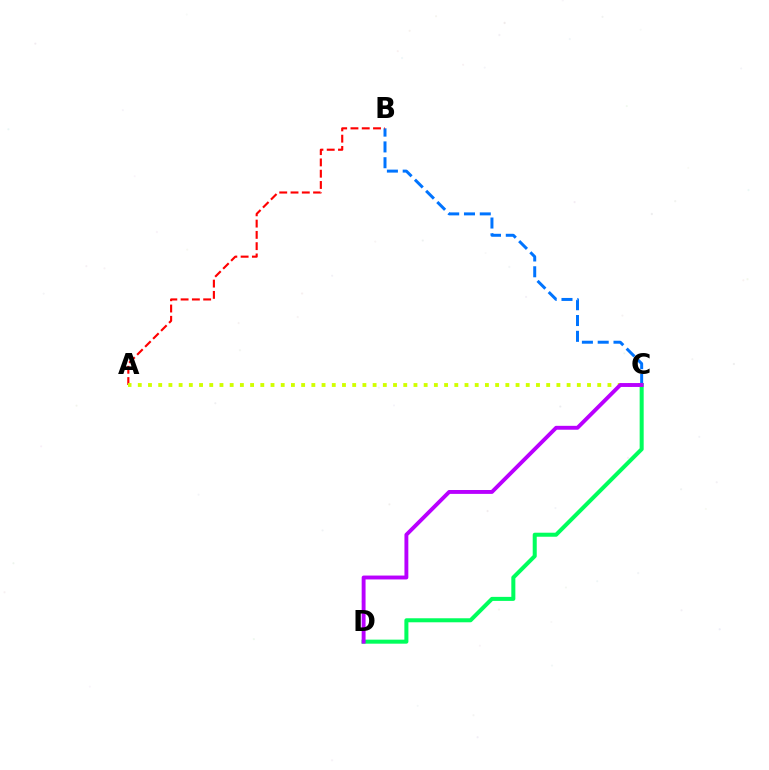{('B', 'C'): [{'color': '#0074ff', 'line_style': 'dashed', 'thickness': 2.15}], ('A', 'B'): [{'color': '#ff0000', 'line_style': 'dashed', 'thickness': 1.53}], ('C', 'D'): [{'color': '#00ff5c', 'line_style': 'solid', 'thickness': 2.9}, {'color': '#b900ff', 'line_style': 'solid', 'thickness': 2.8}], ('A', 'C'): [{'color': '#d1ff00', 'line_style': 'dotted', 'thickness': 2.77}]}